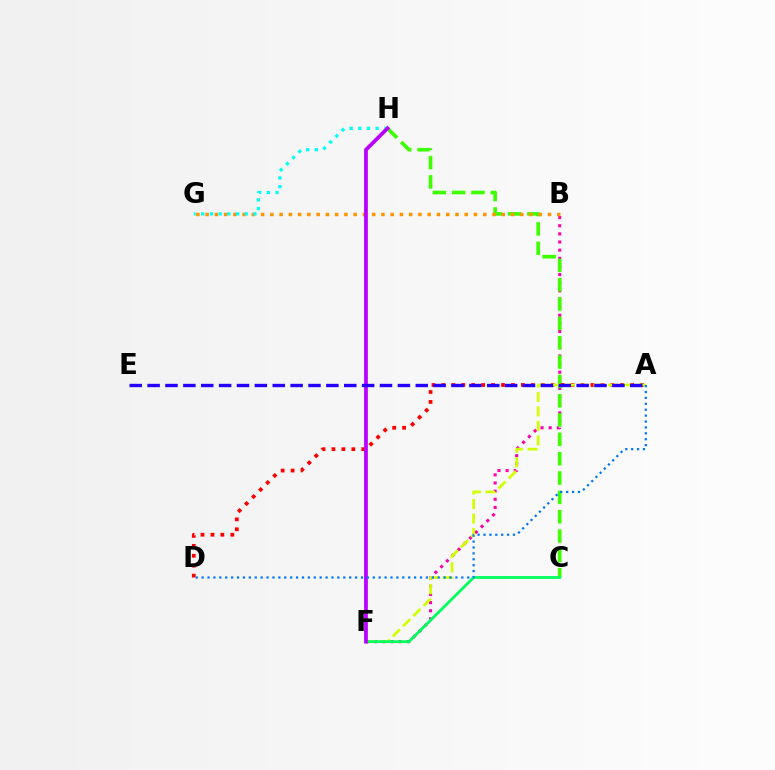{('B', 'F'): [{'color': '#ff00ac', 'line_style': 'dotted', 'thickness': 2.21}], ('C', 'H'): [{'color': '#3dff00', 'line_style': 'dashed', 'thickness': 2.63}], ('B', 'G'): [{'color': '#ff9400', 'line_style': 'dotted', 'thickness': 2.51}], ('A', 'D'): [{'color': '#ff0000', 'line_style': 'dotted', 'thickness': 2.7}, {'color': '#0074ff', 'line_style': 'dotted', 'thickness': 1.6}], ('G', 'H'): [{'color': '#00fff6', 'line_style': 'dotted', 'thickness': 2.36}], ('A', 'F'): [{'color': '#d1ff00', 'line_style': 'dashed', 'thickness': 1.96}], ('C', 'F'): [{'color': '#00ff5c', 'line_style': 'solid', 'thickness': 2.0}], ('F', 'H'): [{'color': '#b900ff', 'line_style': 'solid', 'thickness': 2.7}], ('A', 'E'): [{'color': '#2500ff', 'line_style': 'dashed', 'thickness': 2.43}]}